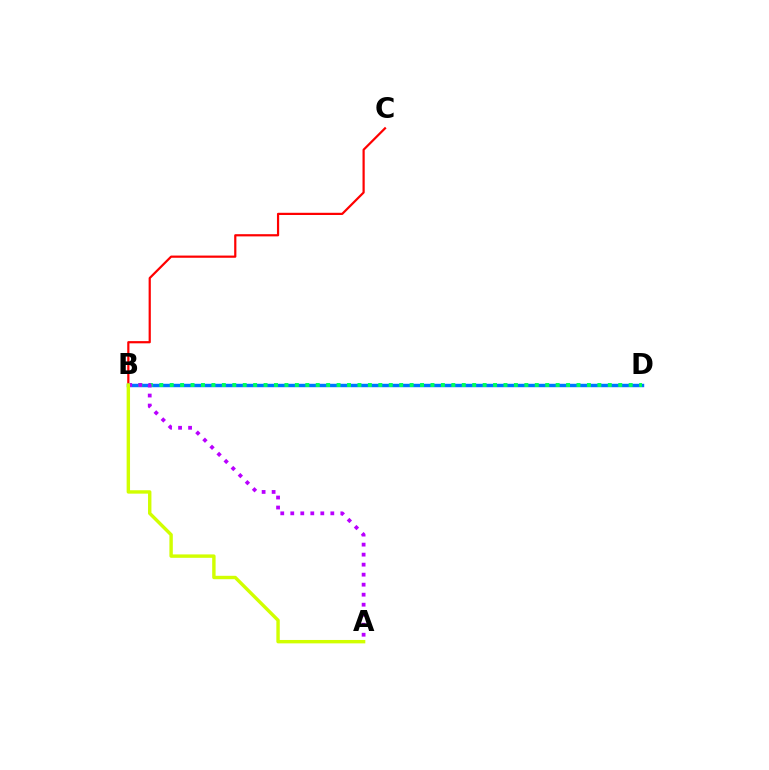{('B', 'C'): [{'color': '#ff0000', 'line_style': 'solid', 'thickness': 1.59}], ('B', 'D'): [{'color': '#0074ff', 'line_style': 'solid', 'thickness': 2.47}, {'color': '#00ff5c', 'line_style': 'dotted', 'thickness': 2.83}], ('A', 'B'): [{'color': '#b900ff', 'line_style': 'dotted', 'thickness': 2.72}, {'color': '#d1ff00', 'line_style': 'solid', 'thickness': 2.45}]}